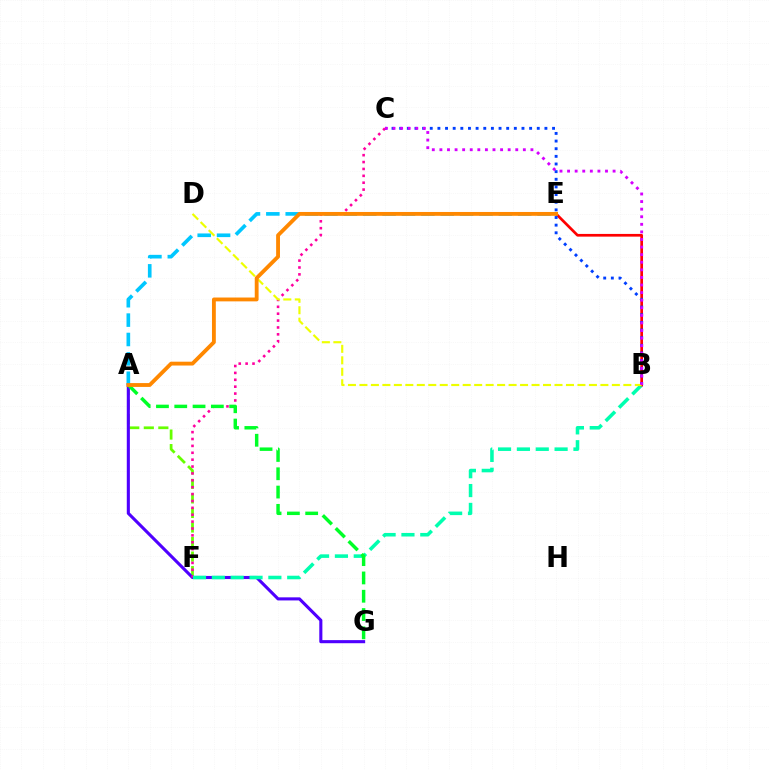{('A', 'F'): [{'color': '#66ff00', 'line_style': 'dashed', 'thickness': 1.98}], ('A', 'G'): [{'color': '#4f00ff', 'line_style': 'solid', 'thickness': 2.23}, {'color': '#00ff27', 'line_style': 'dashed', 'thickness': 2.49}], ('C', 'F'): [{'color': '#ff00a0', 'line_style': 'dotted', 'thickness': 1.87}], ('B', 'F'): [{'color': '#00ffaf', 'line_style': 'dashed', 'thickness': 2.56}], ('A', 'E'): [{'color': '#00c7ff', 'line_style': 'dashed', 'thickness': 2.63}, {'color': '#ff8800', 'line_style': 'solid', 'thickness': 2.77}], ('B', 'E'): [{'color': '#ff0000', 'line_style': 'solid', 'thickness': 1.95}], ('B', 'C'): [{'color': '#003fff', 'line_style': 'dotted', 'thickness': 2.08}, {'color': '#d600ff', 'line_style': 'dotted', 'thickness': 2.06}], ('B', 'D'): [{'color': '#eeff00', 'line_style': 'dashed', 'thickness': 1.56}]}